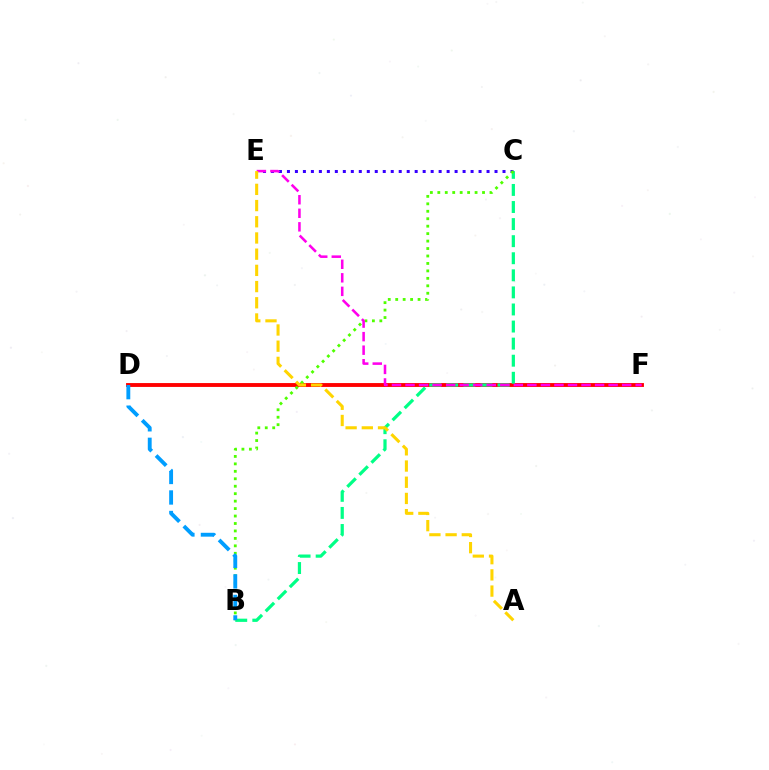{('D', 'F'): [{'color': '#ff0000', 'line_style': 'solid', 'thickness': 2.79}], ('B', 'C'): [{'color': '#00ff86', 'line_style': 'dashed', 'thickness': 2.32}, {'color': '#4fff00', 'line_style': 'dotted', 'thickness': 2.02}], ('C', 'E'): [{'color': '#3700ff', 'line_style': 'dotted', 'thickness': 2.17}], ('E', 'F'): [{'color': '#ff00ed', 'line_style': 'dashed', 'thickness': 1.84}], ('A', 'E'): [{'color': '#ffd500', 'line_style': 'dashed', 'thickness': 2.2}], ('B', 'D'): [{'color': '#009eff', 'line_style': 'dashed', 'thickness': 2.79}]}